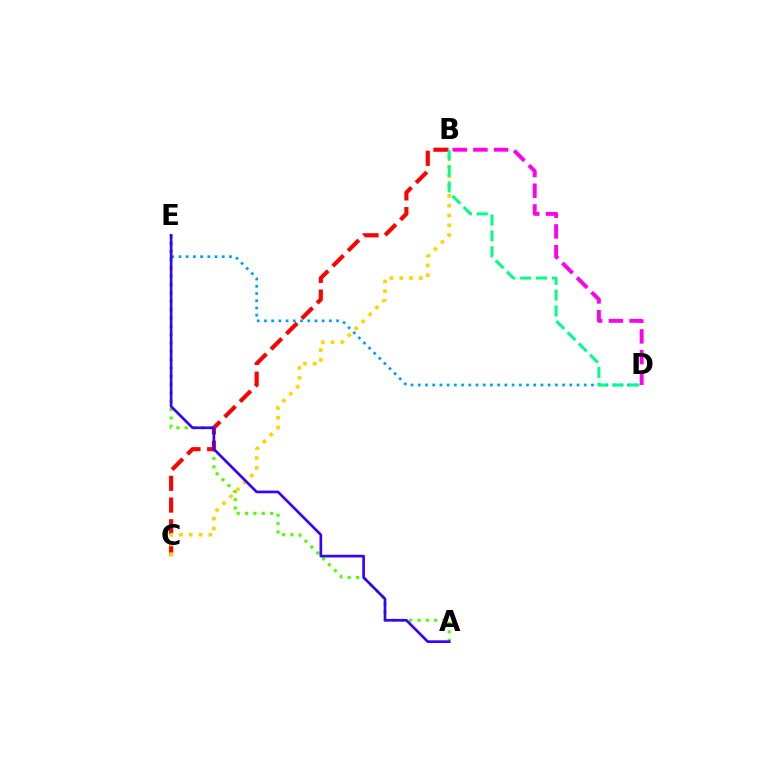{('A', 'E'): [{'color': '#4fff00', 'line_style': 'dotted', 'thickness': 2.26}, {'color': '#3700ff', 'line_style': 'solid', 'thickness': 1.92}], ('D', 'E'): [{'color': '#009eff', 'line_style': 'dotted', 'thickness': 1.96}], ('B', 'C'): [{'color': '#ff0000', 'line_style': 'dashed', 'thickness': 2.95}, {'color': '#ffd500', 'line_style': 'dotted', 'thickness': 2.66}], ('B', 'D'): [{'color': '#00ff86', 'line_style': 'dashed', 'thickness': 2.15}, {'color': '#ff00ed', 'line_style': 'dashed', 'thickness': 2.81}]}